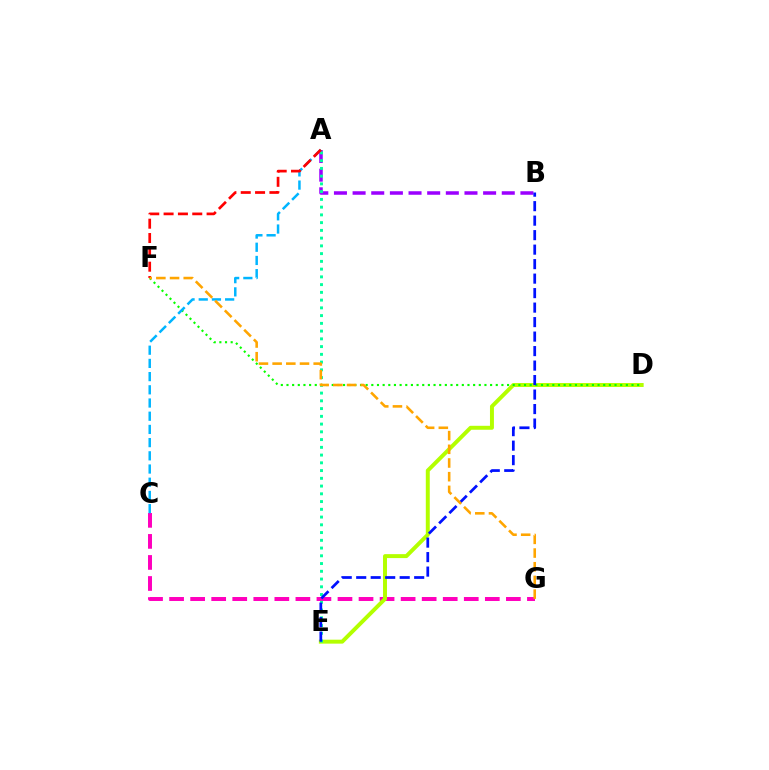{('C', 'G'): [{'color': '#ff00bd', 'line_style': 'dashed', 'thickness': 2.86}], ('D', 'E'): [{'color': '#b3ff00', 'line_style': 'solid', 'thickness': 2.84}], ('D', 'F'): [{'color': '#08ff00', 'line_style': 'dotted', 'thickness': 1.54}], ('A', 'B'): [{'color': '#9b00ff', 'line_style': 'dashed', 'thickness': 2.53}], ('A', 'E'): [{'color': '#00ff9d', 'line_style': 'dotted', 'thickness': 2.11}], ('A', 'C'): [{'color': '#00b5ff', 'line_style': 'dashed', 'thickness': 1.79}], ('A', 'F'): [{'color': '#ff0000', 'line_style': 'dashed', 'thickness': 1.95}], ('B', 'E'): [{'color': '#0010ff', 'line_style': 'dashed', 'thickness': 1.97}], ('F', 'G'): [{'color': '#ffa500', 'line_style': 'dashed', 'thickness': 1.86}]}